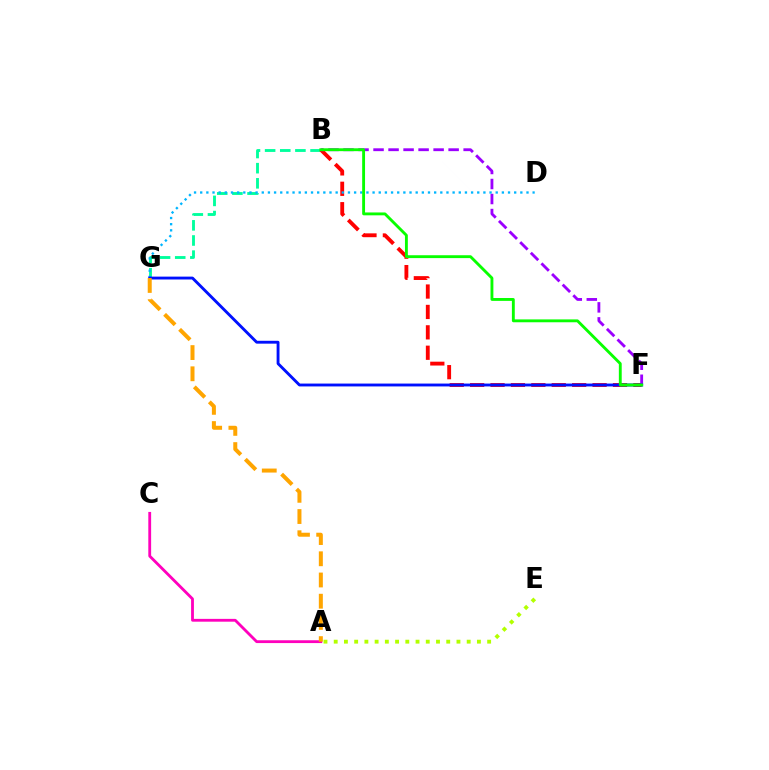{('B', 'G'): [{'color': '#00ff9d', 'line_style': 'dashed', 'thickness': 2.06}], ('A', 'E'): [{'color': '#b3ff00', 'line_style': 'dotted', 'thickness': 2.78}], ('B', 'F'): [{'color': '#ff0000', 'line_style': 'dashed', 'thickness': 2.77}, {'color': '#9b00ff', 'line_style': 'dashed', 'thickness': 2.04}, {'color': '#08ff00', 'line_style': 'solid', 'thickness': 2.06}], ('A', 'C'): [{'color': '#ff00bd', 'line_style': 'solid', 'thickness': 2.03}], ('D', 'G'): [{'color': '#00b5ff', 'line_style': 'dotted', 'thickness': 1.67}], ('F', 'G'): [{'color': '#0010ff', 'line_style': 'solid', 'thickness': 2.06}], ('A', 'G'): [{'color': '#ffa500', 'line_style': 'dashed', 'thickness': 2.88}]}